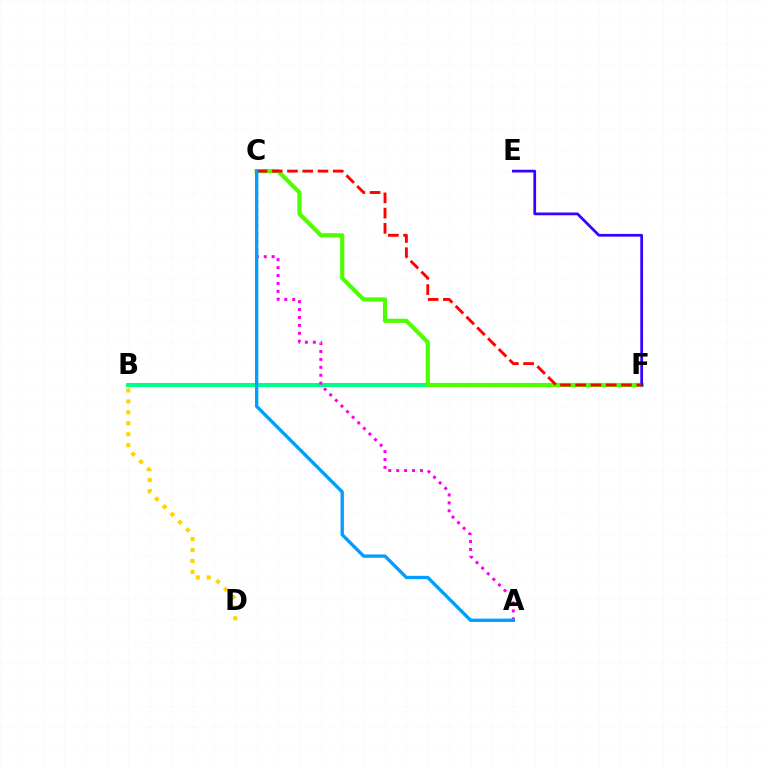{('B', 'F'): [{'color': '#00ff86', 'line_style': 'solid', 'thickness': 2.9}], ('C', 'F'): [{'color': '#4fff00', 'line_style': 'solid', 'thickness': 3.0}, {'color': '#ff0000', 'line_style': 'dashed', 'thickness': 2.07}], ('A', 'C'): [{'color': '#ff00ed', 'line_style': 'dotted', 'thickness': 2.15}, {'color': '#009eff', 'line_style': 'solid', 'thickness': 2.42}], ('E', 'F'): [{'color': '#3700ff', 'line_style': 'solid', 'thickness': 1.98}], ('B', 'D'): [{'color': '#ffd500', 'line_style': 'dotted', 'thickness': 2.97}]}